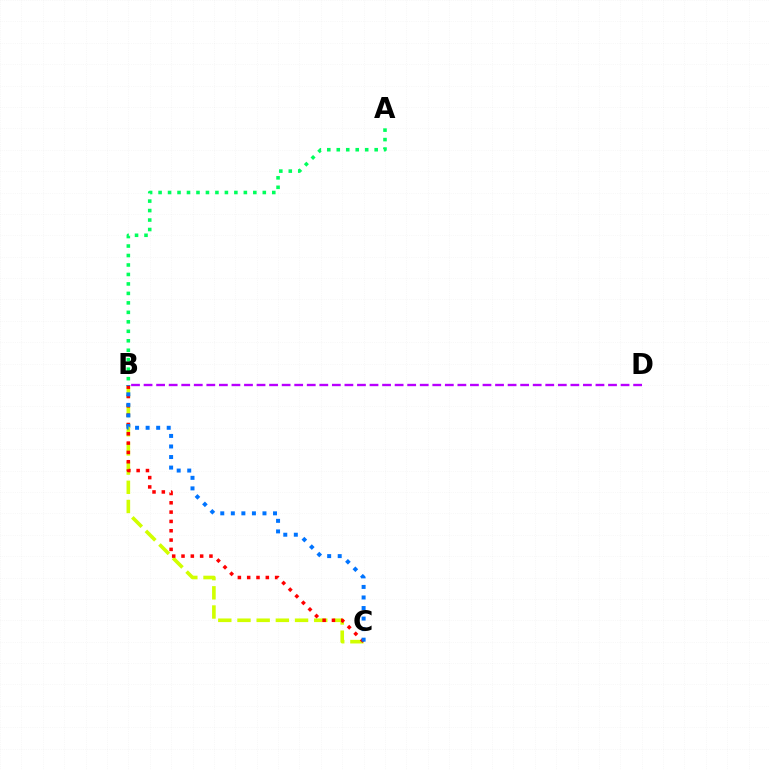{('B', 'C'): [{'color': '#d1ff00', 'line_style': 'dashed', 'thickness': 2.61}, {'color': '#ff0000', 'line_style': 'dotted', 'thickness': 2.53}, {'color': '#0074ff', 'line_style': 'dotted', 'thickness': 2.87}], ('B', 'D'): [{'color': '#b900ff', 'line_style': 'dashed', 'thickness': 1.71}], ('A', 'B'): [{'color': '#00ff5c', 'line_style': 'dotted', 'thickness': 2.57}]}